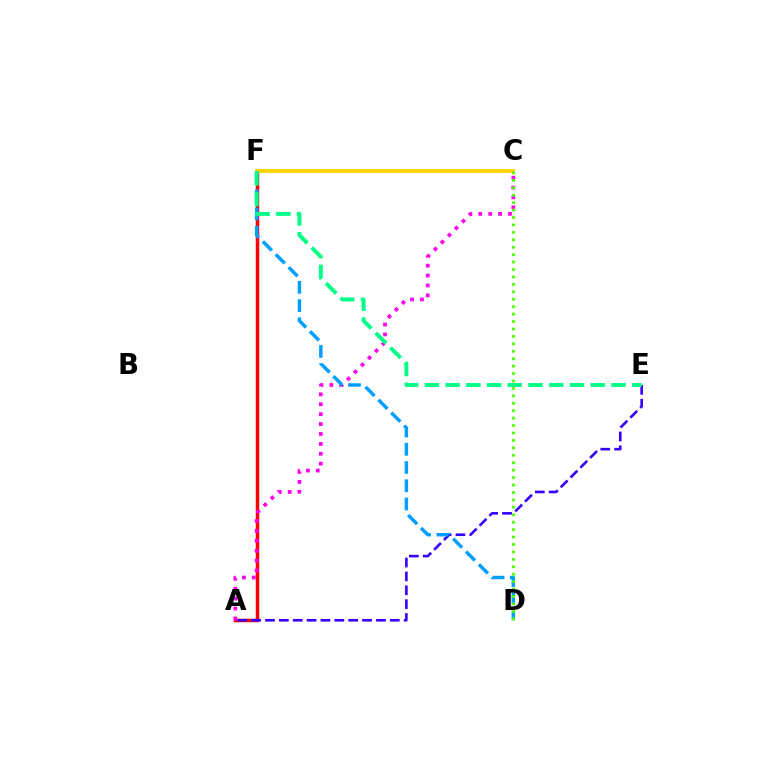{('A', 'F'): [{'color': '#ff0000', 'line_style': 'solid', 'thickness': 2.5}], ('C', 'F'): [{'color': '#ffd500', 'line_style': 'solid', 'thickness': 2.84}], ('A', 'E'): [{'color': '#3700ff', 'line_style': 'dashed', 'thickness': 1.88}], ('A', 'C'): [{'color': '#ff00ed', 'line_style': 'dotted', 'thickness': 2.69}], ('D', 'F'): [{'color': '#009eff', 'line_style': 'dashed', 'thickness': 2.48}], ('C', 'D'): [{'color': '#4fff00', 'line_style': 'dotted', 'thickness': 2.02}], ('E', 'F'): [{'color': '#00ff86', 'line_style': 'dashed', 'thickness': 2.82}]}